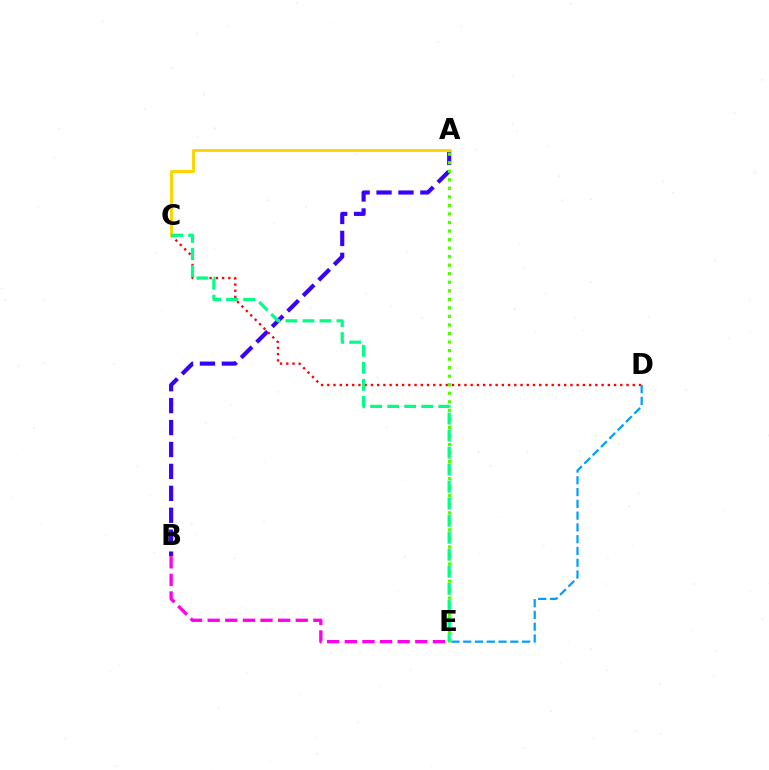{('A', 'B'): [{'color': '#3700ff', 'line_style': 'dashed', 'thickness': 2.98}], ('C', 'D'): [{'color': '#ff0000', 'line_style': 'dotted', 'thickness': 1.69}], ('A', 'E'): [{'color': '#4fff00', 'line_style': 'dotted', 'thickness': 2.32}], ('B', 'E'): [{'color': '#ff00ed', 'line_style': 'dashed', 'thickness': 2.39}], ('D', 'E'): [{'color': '#009eff', 'line_style': 'dashed', 'thickness': 1.6}], ('A', 'C'): [{'color': '#ffd500', 'line_style': 'solid', 'thickness': 2.14}], ('C', 'E'): [{'color': '#00ff86', 'line_style': 'dashed', 'thickness': 2.31}]}